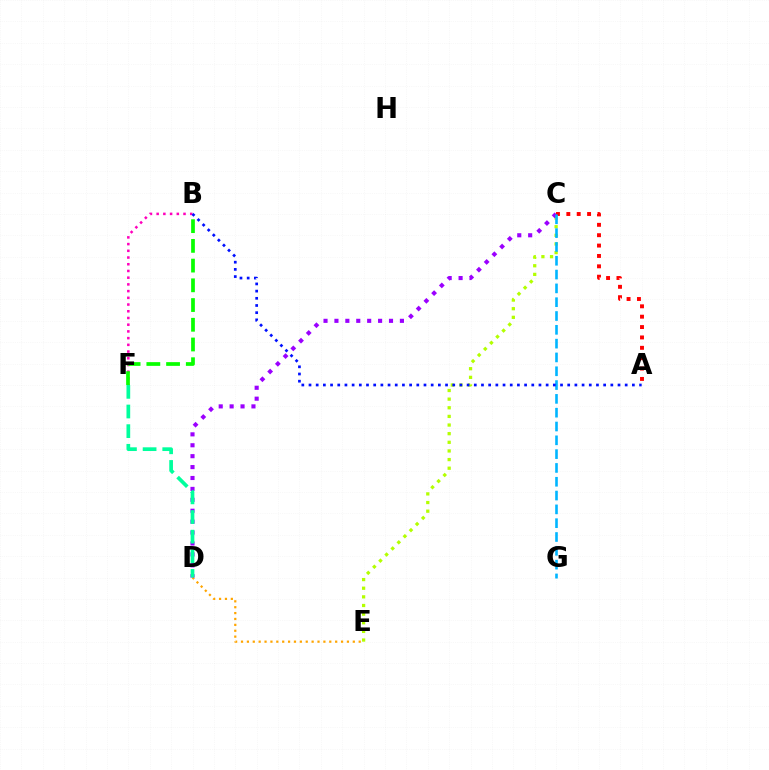{('B', 'F'): [{'color': '#ff00bd', 'line_style': 'dotted', 'thickness': 1.82}, {'color': '#08ff00', 'line_style': 'dashed', 'thickness': 2.68}], ('D', 'E'): [{'color': '#ffa500', 'line_style': 'dotted', 'thickness': 1.6}], ('A', 'C'): [{'color': '#ff0000', 'line_style': 'dotted', 'thickness': 2.82}], ('C', 'E'): [{'color': '#b3ff00', 'line_style': 'dotted', 'thickness': 2.35}], ('C', 'D'): [{'color': '#9b00ff', 'line_style': 'dotted', 'thickness': 2.96}], ('C', 'G'): [{'color': '#00b5ff', 'line_style': 'dashed', 'thickness': 1.88}], ('A', 'B'): [{'color': '#0010ff', 'line_style': 'dotted', 'thickness': 1.95}], ('D', 'F'): [{'color': '#00ff9d', 'line_style': 'dashed', 'thickness': 2.67}]}